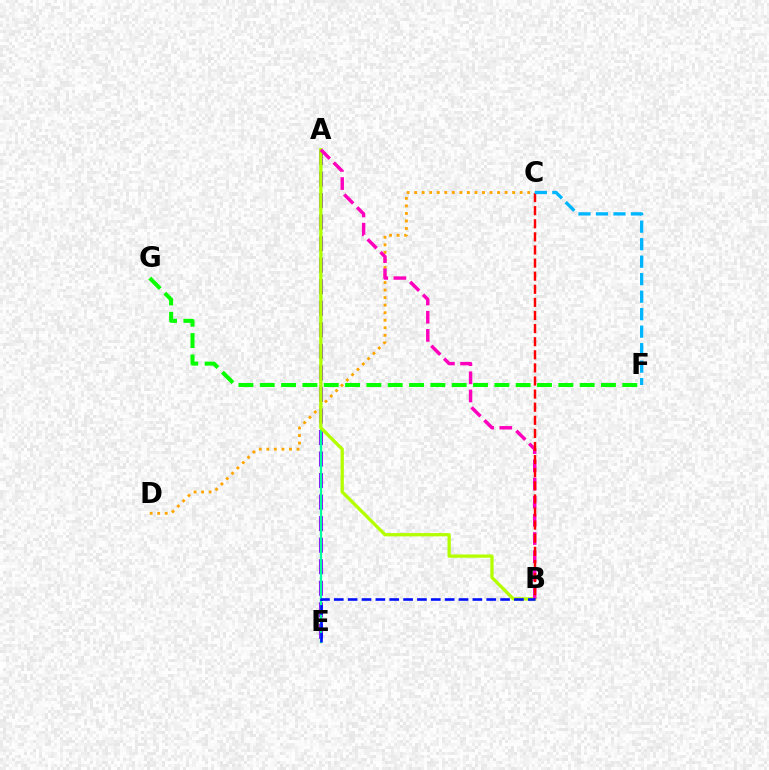{('A', 'E'): [{'color': '#9b00ff', 'line_style': 'dashed', 'thickness': 2.93}, {'color': '#00ff9d', 'line_style': 'solid', 'thickness': 1.65}], ('F', 'G'): [{'color': '#08ff00', 'line_style': 'dashed', 'thickness': 2.9}], ('C', 'D'): [{'color': '#ffa500', 'line_style': 'dotted', 'thickness': 2.05}], ('A', 'B'): [{'color': '#b3ff00', 'line_style': 'solid', 'thickness': 2.37}, {'color': '#ff00bd', 'line_style': 'dashed', 'thickness': 2.47}], ('B', 'C'): [{'color': '#ff0000', 'line_style': 'dashed', 'thickness': 1.78}], ('B', 'E'): [{'color': '#0010ff', 'line_style': 'dashed', 'thickness': 1.88}], ('C', 'F'): [{'color': '#00b5ff', 'line_style': 'dashed', 'thickness': 2.38}]}